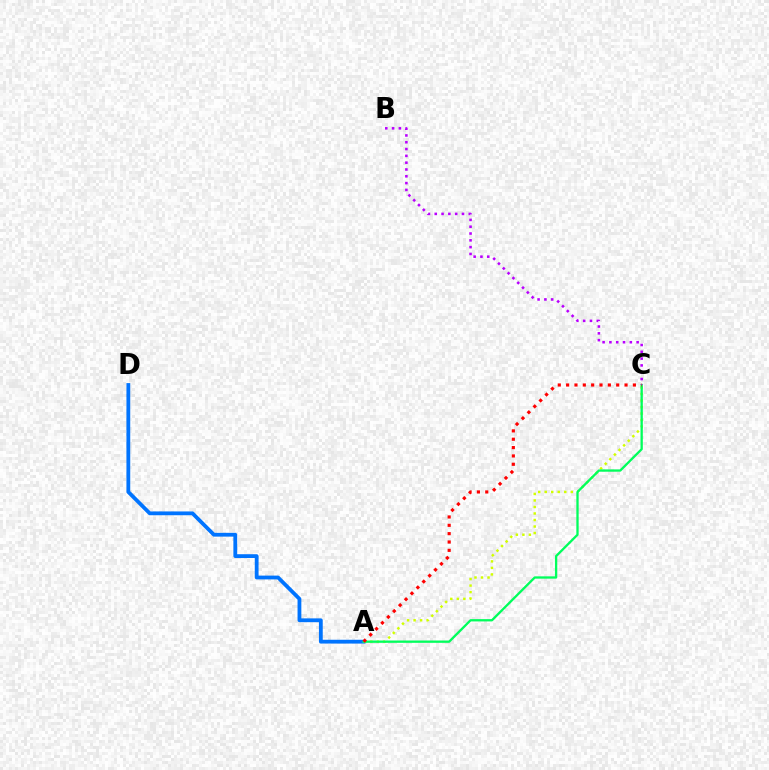{('A', 'D'): [{'color': '#0074ff', 'line_style': 'solid', 'thickness': 2.74}], ('A', 'C'): [{'color': '#d1ff00', 'line_style': 'dotted', 'thickness': 1.77}, {'color': '#00ff5c', 'line_style': 'solid', 'thickness': 1.66}, {'color': '#ff0000', 'line_style': 'dotted', 'thickness': 2.27}], ('B', 'C'): [{'color': '#b900ff', 'line_style': 'dotted', 'thickness': 1.85}]}